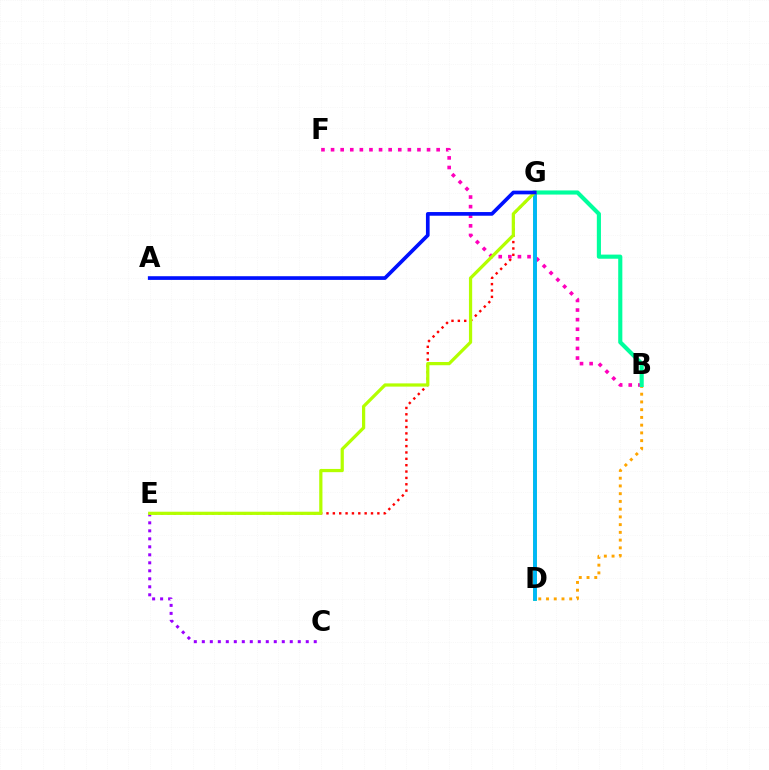{('B', 'F'): [{'color': '#ff00bd', 'line_style': 'dotted', 'thickness': 2.61}], ('B', 'D'): [{'color': '#ffa500', 'line_style': 'dotted', 'thickness': 2.1}], ('C', 'E'): [{'color': '#9b00ff', 'line_style': 'dotted', 'thickness': 2.17}], ('E', 'G'): [{'color': '#ff0000', 'line_style': 'dotted', 'thickness': 1.73}, {'color': '#b3ff00', 'line_style': 'solid', 'thickness': 2.32}], ('B', 'G'): [{'color': '#00ff9d', 'line_style': 'solid', 'thickness': 2.97}], ('D', 'G'): [{'color': '#08ff00', 'line_style': 'solid', 'thickness': 2.56}, {'color': '#00b5ff', 'line_style': 'solid', 'thickness': 2.68}], ('A', 'G'): [{'color': '#0010ff', 'line_style': 'solid', 'thickness': 2.65}]}